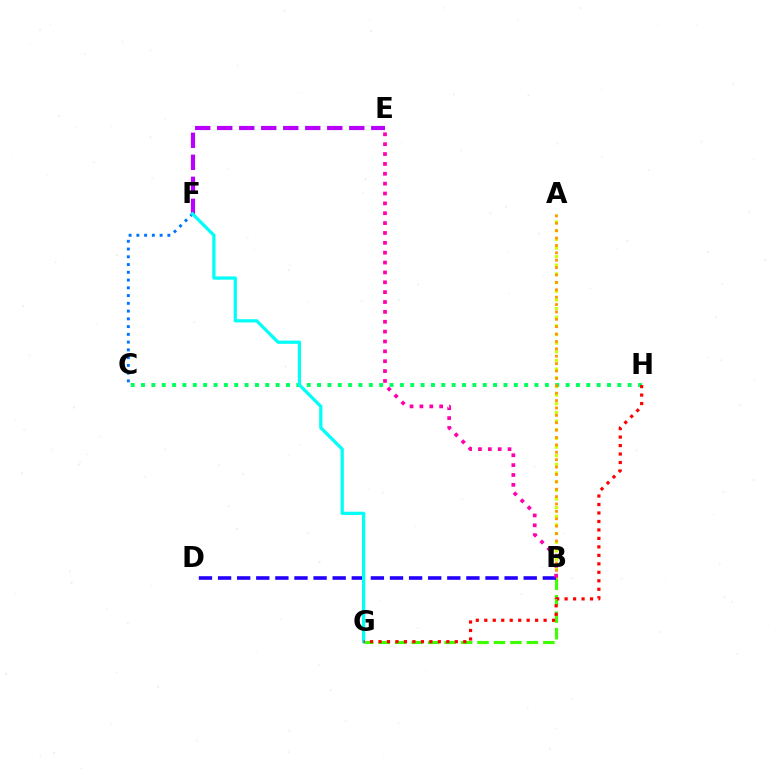{('A', 'B'): [{'color': '#d1ff00', 'line_style': 'dotted', 'thickness': 2.35}, {'color': '#ff9400', 'line_style': 'dotted', 'thickness': 2.01}], ('B', 'G'): [{'color': '#3dff00', 'line_style': 'dashed', 'thickness': 2.24}], ('C', 'H'): [{'color': '#00ff5c', 'line_style': 'dotted', 'thickness': 2.81}], ('C', 'F'): [{'color': '#0074ff', 'line_style': 'dotted', 'thickness': 2.11}], ('E', 'F'): [{'color': '#b900ff', 'line_style': 'dashed', 'thickness': 2.99}], ('B', 'D'): [{'color': '#2500ff', 'line_style': 'dashed', 'thickness': 2.6}], ('F', 'G'): [{'color': '#00fff6', 'line_style': 'solid', 'thickness': 2.33}], ('B', 'E'): [{'color': '#ff00ac', 'line_style': 'dotted', 'thickness': 2.68}], ('G', 'H'): [{'color': '#ff0000', 'line_style': 'dotted', 'thickness': 2.3}]}